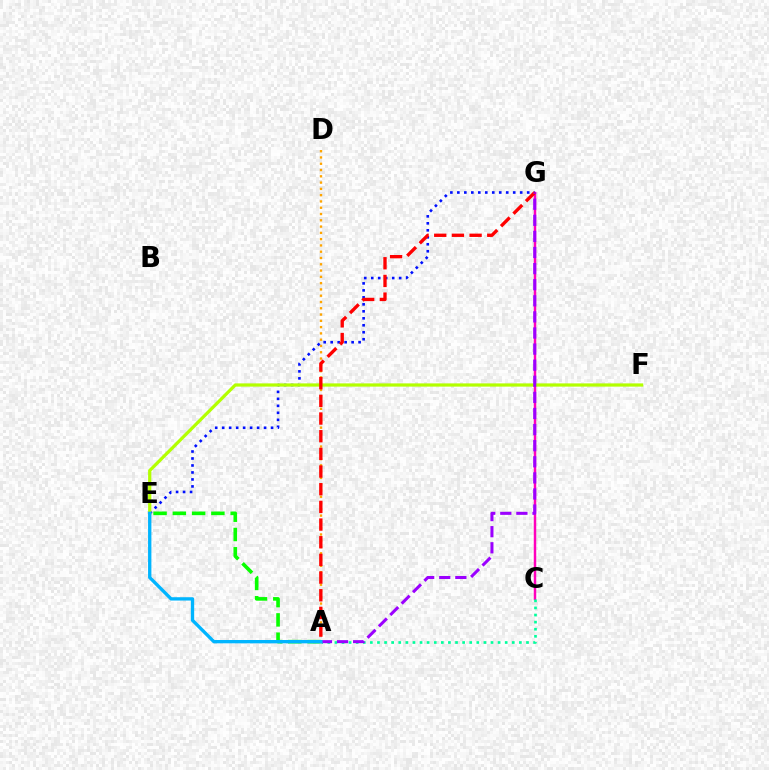{('C', 'G'): [{'color': '#ff00bd', 'line_style': 'solid', 'thickness': 1.78}], ('A', 'D'): [{'color': '#ffa500', 'line_style': 'dotted', 'thickness': 1.71}], ('E', 'G'): [{'color': '#0010ff', 'line_style': 'dotted', 'thickness': 1.9}], ('E', 'F'): [{'color': '#b3ff00', 'line_style': 'solid', 'thickness': 2.32}], ('A', 'G'): [{'color': '#ff0000', 'line_style': 'dashed', 'thickness': 2.4}, {'color': '#9b00ff', 'line_style': 'dashed', 'thickness': 2.19}], ('A', 'E'): [{'color': '#08ff00', 'line_style': 'dashed', 'thickness': 2.62}, {'color': '#00b5ff', 'line_style': 'solid', 'thickness': 2.4}], ('A', 'C'): [{'color': '#00ff9d', 'line_style': 'dotted', 'thickness': 1.93}]}